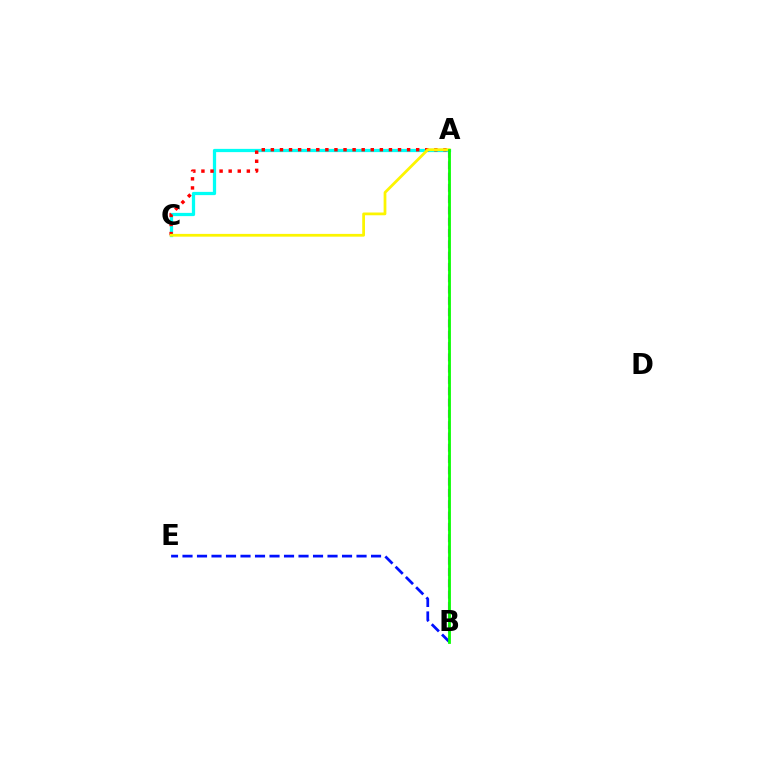{('A', 'C'): [{'color': '#00fff6', 'line_style': 'solid', 'thickness': 2.34}, {'color': '#ff0000', 'line_style': 'dotted', 'thickness': 2.47}, {'color': '#fcf500', 'line_style': 'solid', 'thickness': 1.99}], ('A', 'B'): [{'color': '#ee00ff', 'line_style': 'dashed', 'thickness': 1.54}, {'color': '#08ff00', 'line_style': 'solid', 'thickness': 2.01}], ('B', 'E'): [{'color': '#0010ff', 'line_style': 'dashed', 'thickness': 1.97}]}